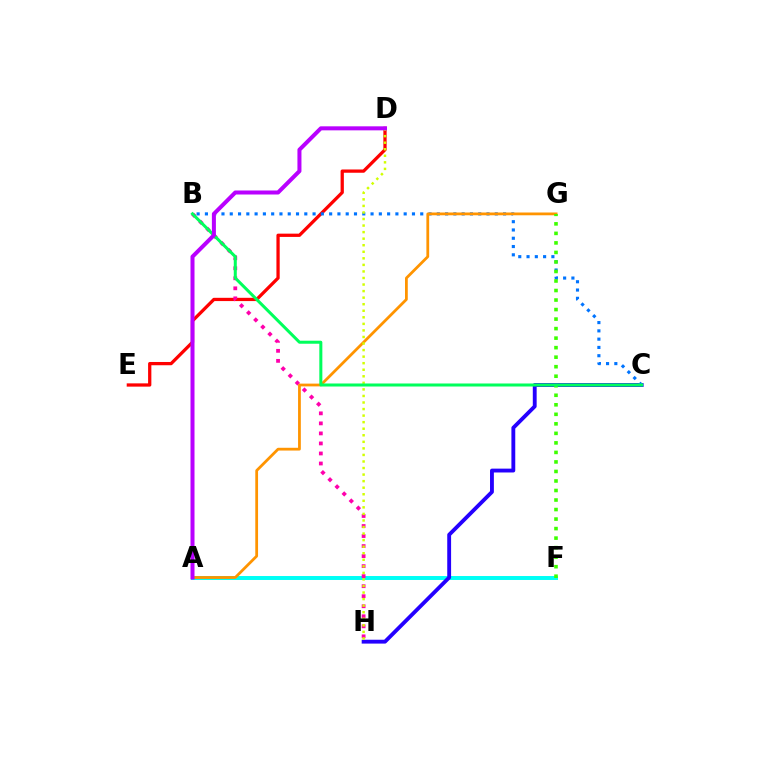{('A', 'F'): [{'color': '#00fff6', 'line_style': 'solid', 'thickness': 2.85}], ('C', 'H'): [{'color': '#2500ff', 'line_style': 'solid', 'thickness': 2.77}], ('D', 'E'): [{'color': '#ff0000', 'line_style': 'solid', 'thickness': 2.35}], ('B', 'C'): [{'color': '#0074ff', 'line_style': 'dotted', 'thickness': 2.25}, {'color': '#00ff5c', 'line_style': 'solid', 'thickness': 2.18}], ('B', 'H'): [{'color': '#ff00ac', 'line_style': 'dotted', 'thickness': 2.72}], ('A', 'G'): [{'color': '#ff9400', 'line_style': 'solid', 'thickness': 2.0}], ('D', 'H'): [{'color': '#d1ff00', 'line_style': 'dotted', 'thickness': 1.78}], ('F', 'G'): [{'color': '#3dff00', 'line_style': 'dotted', 'thickness': 2.59}], ('A', 'D'): [{'color': '#b900ff', 'line_style': 'solid', 'thickness': 2.89}]}